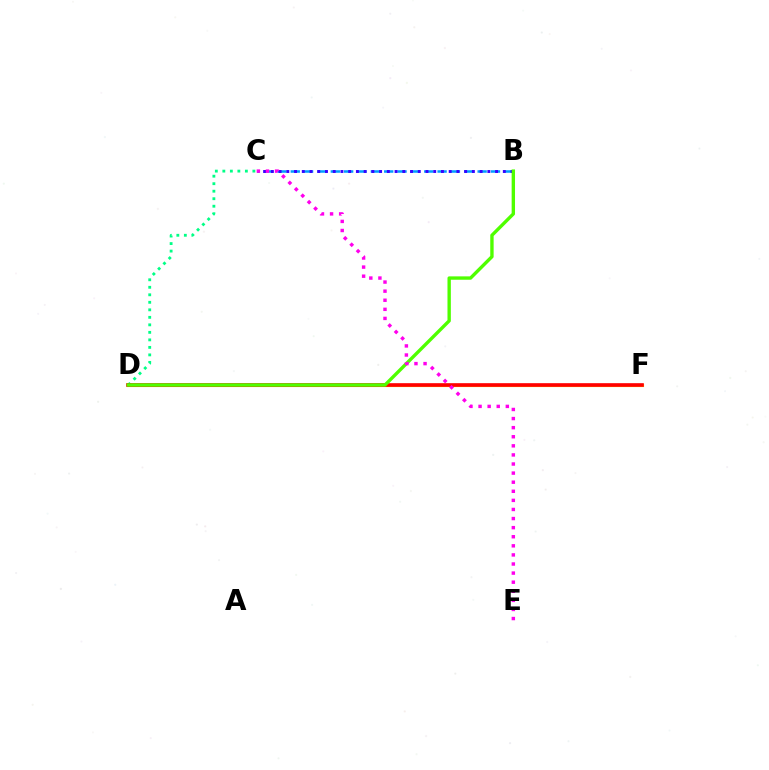{('C', 'D'): [{'color': '#00ff86', 'line_style': 'dotted', 'thickness': 2.04}], ('D', 'F'): [{'color': '#ffd500', 'line_style': 'solid', 'thickness': 2.27}, {'color': '#ff0000', 'line_style': 'solid', 'thickness': 2.61}], ('B', 'C'): [{'color': '#009eff', 'line_style': 'dashed', 'thickness': 1.81}, {'color': '#3700ff', 'line_style': 'dotted', 'thickness': 2.1}], ('B', 'D'): [{'color': '#4fff00', 'line_style': 'solid', 'thickness': 2.43}], ('C', 'E'): [{'color': '#ff00ed', 'line_style': 'dotted', 'thickness': 2.47}]}